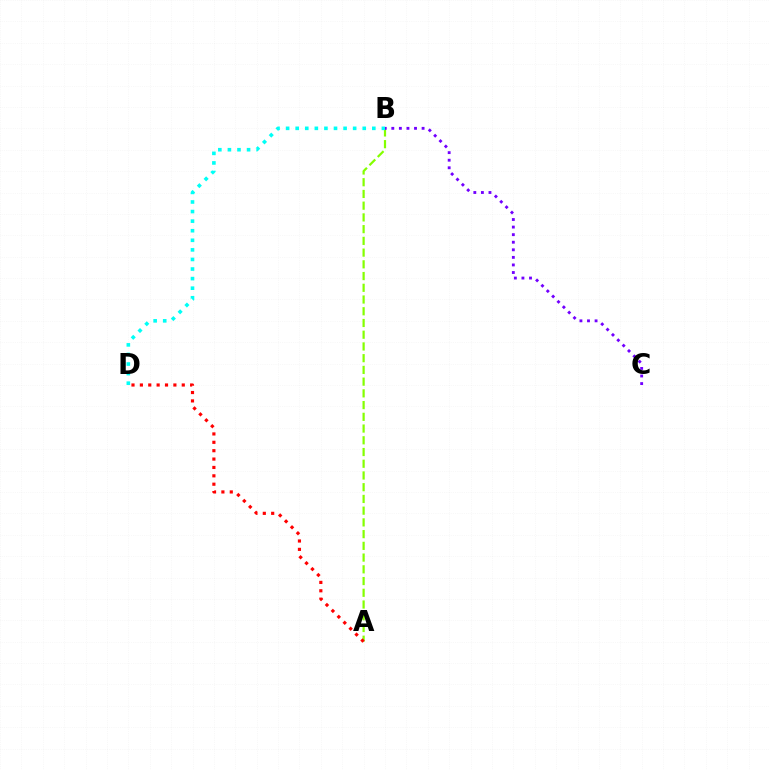{('A', 'B'): [{'color': '#84ff00', 'line_style': 'dashed', 'thickness': 1.59}], ('B', 'C'): [{'color': '#7200ff', 'line_style': 'dotted', 'thickness': 2.06}], ('A', 'D'): [{'color': '#ff0000', 'line_style': 'dotted', 'thickness': 2.28}], ('B', 'D'): [{'color': '#00fff6', 'line_style': 'dotted', 'thickness': 2.6}]}